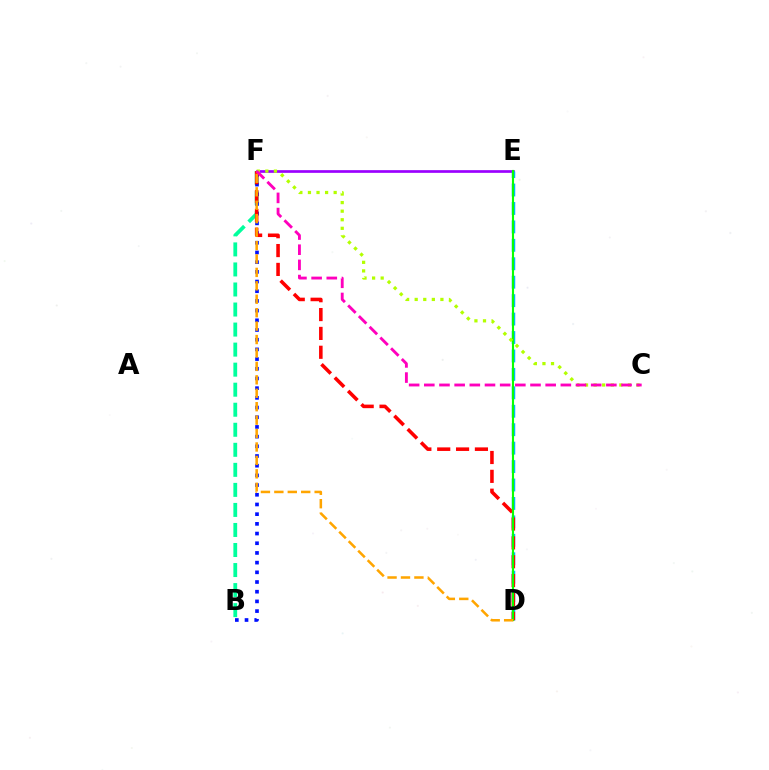{('E', 'F'): [{'color': '#9b00ff', 'line_style': 'solid', 'thickness': 1.94}], ('B', 'F'): [{'color': '#00ff9d', 'line_style': 'dashed', 'thickness': 2.72}, {'color': '#0010ff', 'line_style': 'dotted', 'thickness': 2.63}], ('D', 'E'): [{'color': '#00b5ff', 'line_style': 'dashed', 'thickness': 2.5}, {'color': '#08ff00', 'line_style': 'solid', 'thickness': 1.53}], ('D', 'F'): [{'color': '#ff0000', 'line_style': 'dashed', 'thickness': 2.56}, {'color': '#ffa500', 'line_style': 'dashed', 'thickness': 1.82}], ('C', 'F'): [{'color': '#b3ff00', 'line_style': 'dotted', 'thickness': 2.33}, {'color': '#ff00bd', 'line_style': 'dashed', 'thickness': 2.06}]}